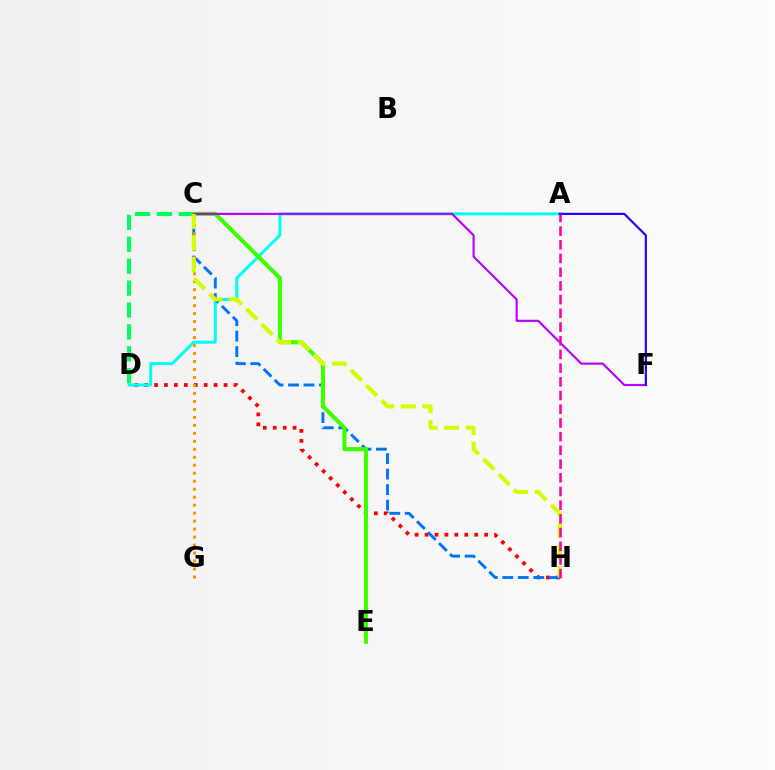{('C', 'D'): [{'color': '#00ff5c', 'line_style': 'dashed', 'thickness': 2.98}], ('D', 'H'): [{'color': '#ff0000', 'line_style': 'dotted', 'thickness': 2.7}], ('A', 'D'): [{'color': '#00fff6', 'line_style': 'solid', 'thickness': 2.16}], ('C', 'H'): [{'color': '#0074ff', 'line_style': 'dashed', 'thickness': 2.11}, {'color': '#d1ff00', 'line_style': 'dashed', 'thickness': 2.93}], ('C', 'E'): [{'color': '#3dff00', 'line_style': 'solid', 'thickness': 2.96}], ('C', 'F'): [{'color': '#b900ff', 'line_style': 'solid', 'thickness': 1.55}], ('C', 'G'): [{'color': '#ff9400', 'line_style': 'dotted', 'thickness': 2.17}], ('A', 'F'): [{'color': '#2500ff', 'line_style': 'solid', 'thickness': 1.57}], ('A', 'H'): [{'color': '#ff00ac', 'line_style': 'dashed', 'thickness': 1.86}]}